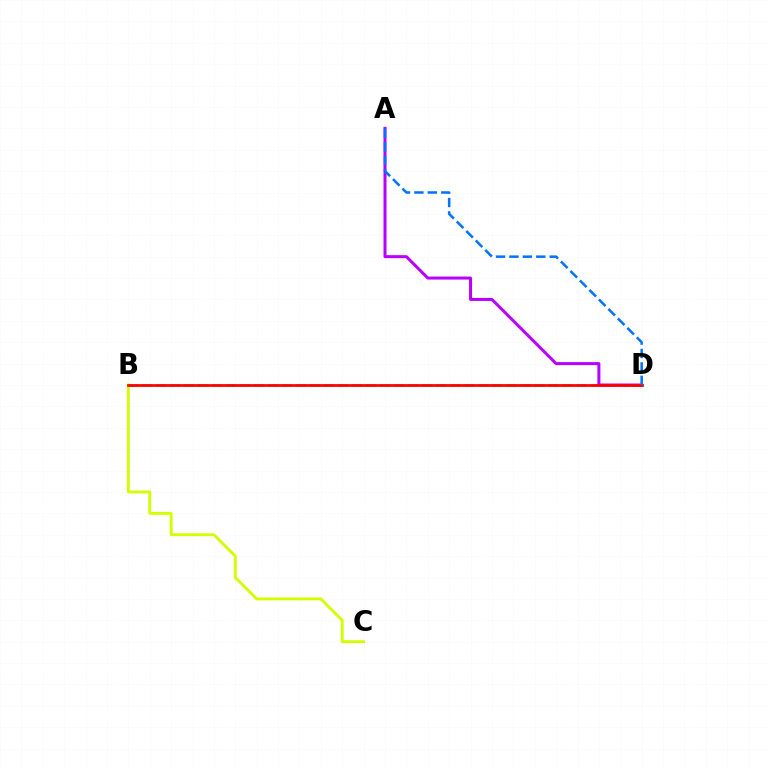{('B', 'D'): [{'color': '#00ff5c', 'line_style': 'dashed', 'thickness': 1.9}, {'color': '#ff0000', 'line_style': 'solid', 'thickness': 1.98}], ('A', 'D'): [{'color': '#b900ff', 'line_style': 'solid', 'thickness': 2.17}, {'color': '#0074ff', 'line_style': 'dashed', 'thickness': 1.82}], ('B', 'C'): [{'color': '#d1ff00', 'line_style': 'solid', 'thickness': 2.07}]}